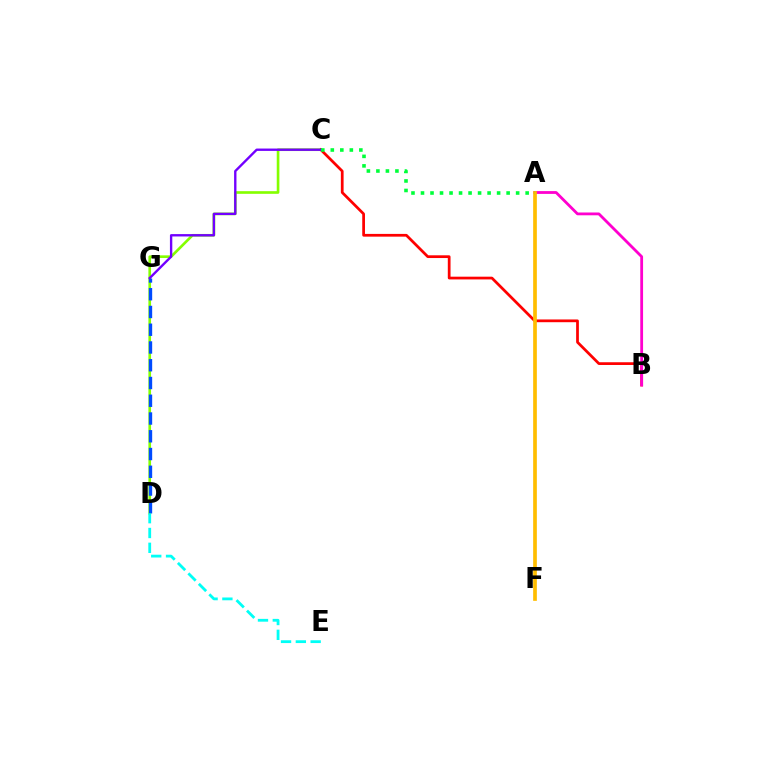{('C', 'D'): [{'color': '#84ff00', 'line_style': 'solid', 'thickness': 1.91}], ('B', 'C'): [{'color': '#ff0000', 'line_style': 'solid', 'thickness': 1.97}], ('D', 'G'): [{'color': '#004bff', 'line_style': 'dashed', 'thickness': 2.41}], ('A', 'B'): [{'color': '#ff00cf', 'line_style': 'solid', 'thickness': 2.01}], ('A', 'F'): [{'color': '#ffbd00', 'line_style': 'solid', 'thickness': 2.66}], ('D', 'E'): [{'color': '#00fff6', 'line_style': 'dashed', 'thickness': 2.01}], ('C', 'G'): [{'color': '#7200ff', 'line_style': 'solid', 'thickness': 1.71}], ('A', 'C'): [{'color': '#00ff39', 'line_style': 'dotted', 'thickness': 2.58}]}